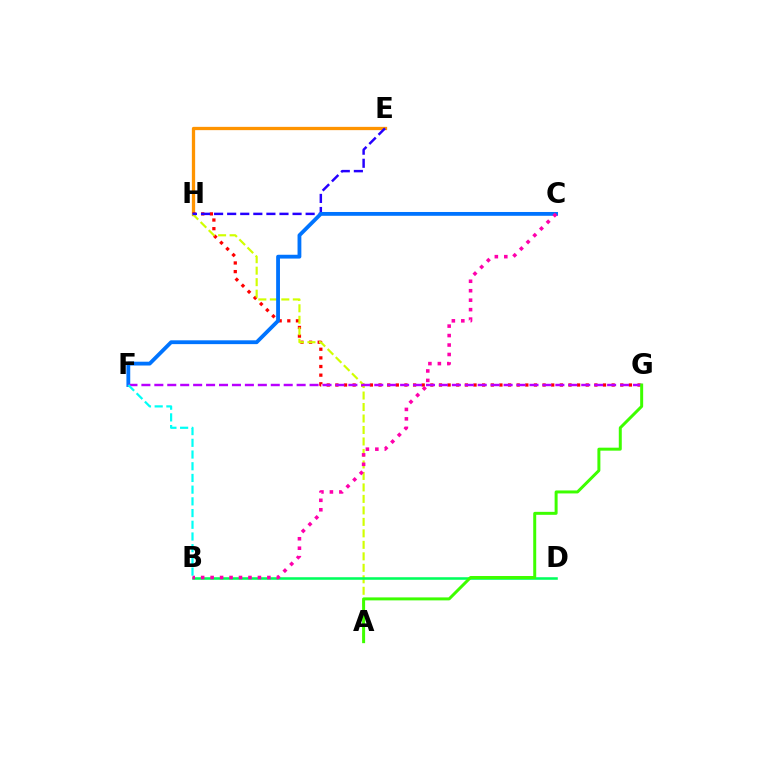{('E', 'H'): [{'color': '#ff9400', 'line_style': 'solid', 'thickness': 2.36}, {'color': '#2500ff', 'line_style': 'dashed', 'thickness': 1.78}], ('G', 'H'): [{'color': '#ff0000', 'line_style': 'dotted', 'thickness': 2.35}], ('A', 'H'): [{'color': '#d1ff00', 'line_style': 'dashed', 'thickness': 1.56}], ('B', 'D'): [{'color': '#00ff5c', 'line_style': 'solid', 'thickness': 1.84}], ('C', 'F'): [{'color': '#0074ff', 'line_style': 'solid', 'thickness': 2.75}], ('F', 'G'): [{'color': '#b900ff', 'line_style': 'dashed', 'thickness': 1.76}], ('B', 'C'): [{'color': '#ff00ac', 'line_style': 'dotted', 'thickness': 2.57}], ('B', 'F'): [{'color': '#00fff6', 'line_style': 'dashed', 'thickness': 1.59}], ('A', 'G'): [{'color': '#3dff00', 'line_style': 'solid', 'thickness': 2.15}]}